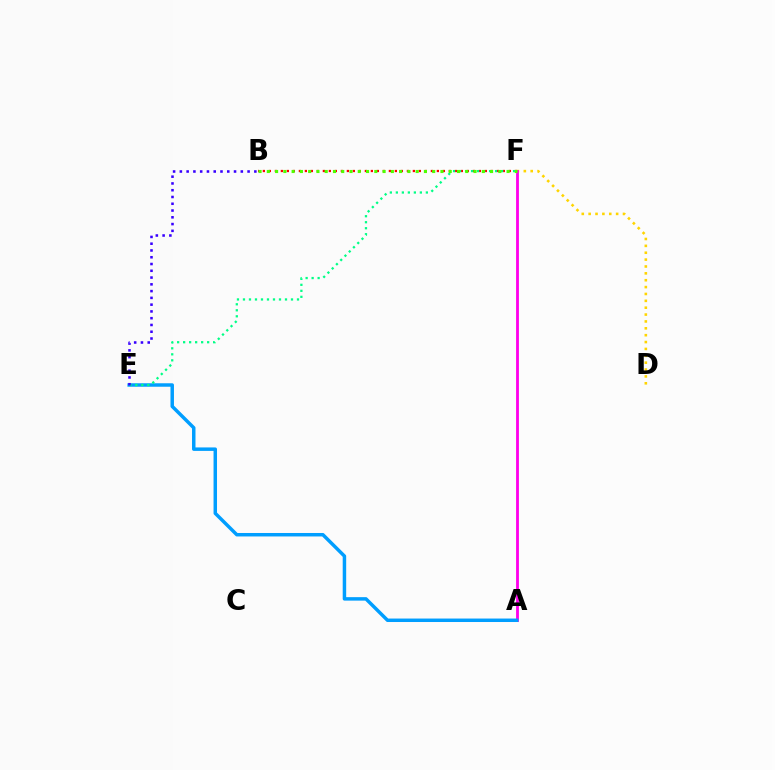{('B', 'F'): [{'color': '#ff0000', 'line_style': 'dotted', 'thickness': 1.63}, {'color': '#4fff00', 'line_style': 'dotted', 'thickness': 2.25}], ('D', 'F'): [{'color': '#ffd500', 'line_style': 'dotted', 'thickness': 1.87}], ('A', 'F'): [{'color': '#ff00ed', 'line_style': 'solid', 'thickness': 2.03}], ('A', 'E'): [{'color': '#009eff', 'line_style': 'solid', 'thickness': 2.5}], ('E', 'F'): [{'color': '#00ff86', 'line_style': 'dotted', 'thickness': 1.63}], ('B', 'E'): [{'color': '#3700ff', 'line_style': 'dotted', 'thickness': 1.84}]}